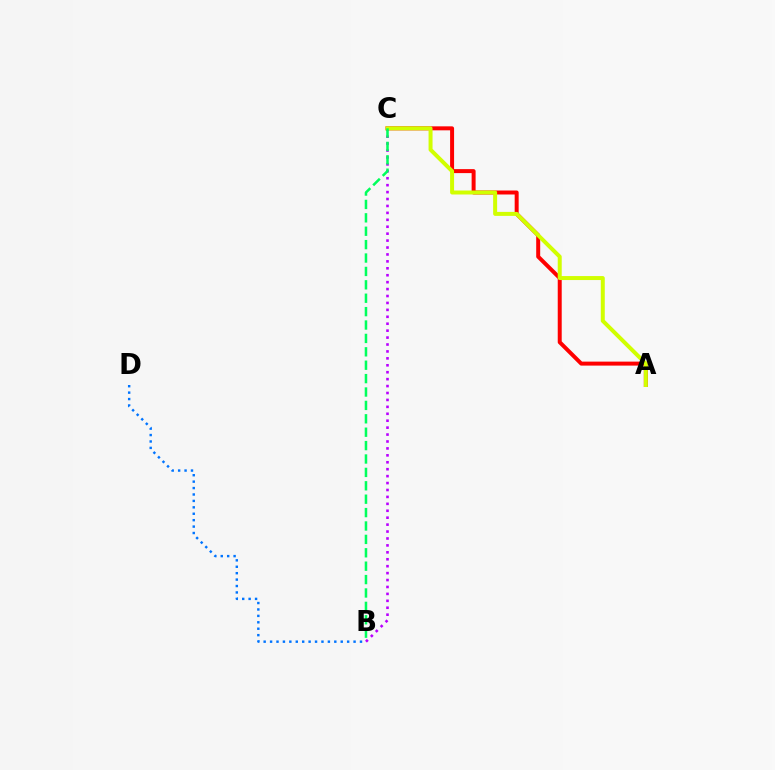{('B', 'D'): [{'color': '#0074ff', 'line_style': 'dotted', 'thickness': 1.74}], ('B', 'C'): [{'color': '#b900ff', 'line_style': 'dotted', 'thickness': 1.88}, {'color': '#00ff5c', 'line_style': 'dashed', 'thickness': 1.82}], ('A', 'C'): [{'color': '#ff0000', 'line_style': 'solid', 'thickness': 2.87}, {'color': '#d1ff00', 'line_style': 'solid', 'thickness': 2.87}]}